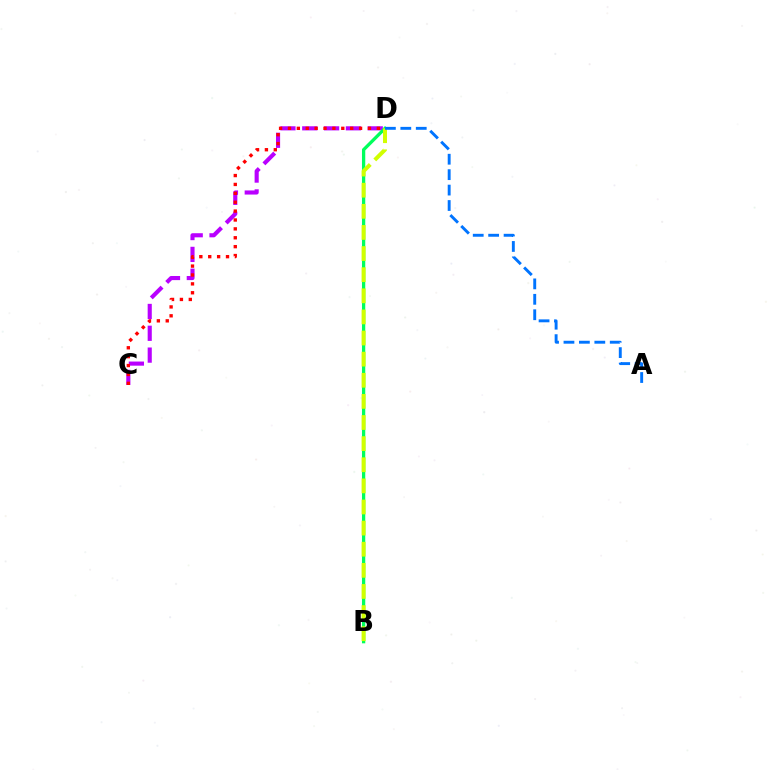{('C', 'D'): [{'color': '#b900ff', 'line_style': 'dashed', 'thickness': 2.97}, {'color': '#ff0000', 'line_style': 'dotted', 'thickness': 2.41}], ('B', 'D'): [{'color': '#00ff5c', 'line_style': 'solid', 'thickness': 2.37}, {'color': '#d1ff00', 'line_style': 'dashed', 'thickness': 2.87}], ('A', 'D'): [{'color': '#0074ff', 'line_style': 'dashed', 'thickness': 2.1}]}